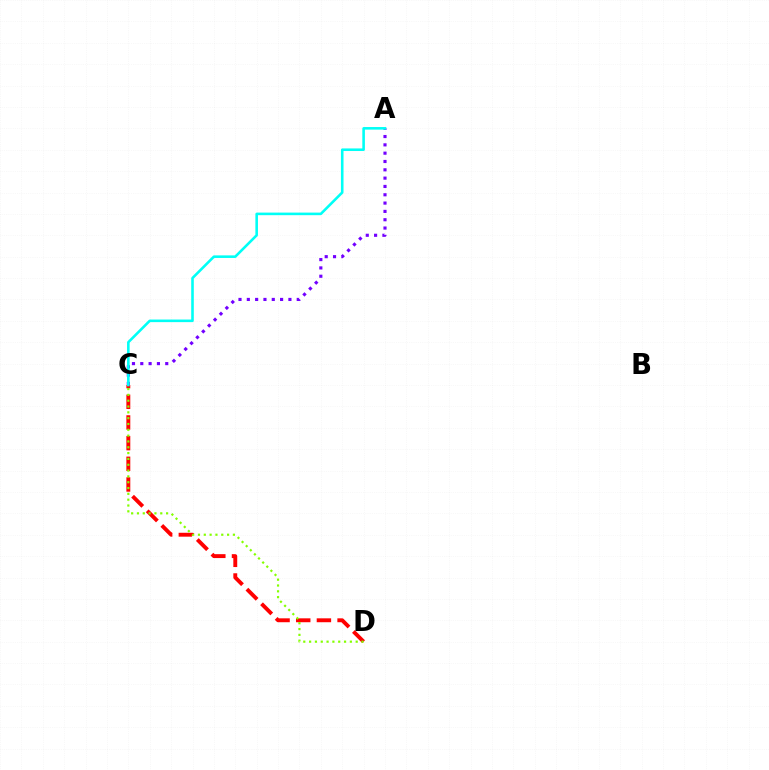{('C', 'D'): [{'color': '#ff0000', 'line_style': 'dashed', 'thickness': 2.81}, {'color': '#84ff00', 'line_style': 'dotted', 'thickness': 1.58}], ('A', 'C'): [{'color': '#7200ff', 'line_style': 'dotted', 'thickness': 2.26}, {'color': '#00fff6', 'line_style': 'solid', 'thickness': 1.86}]}